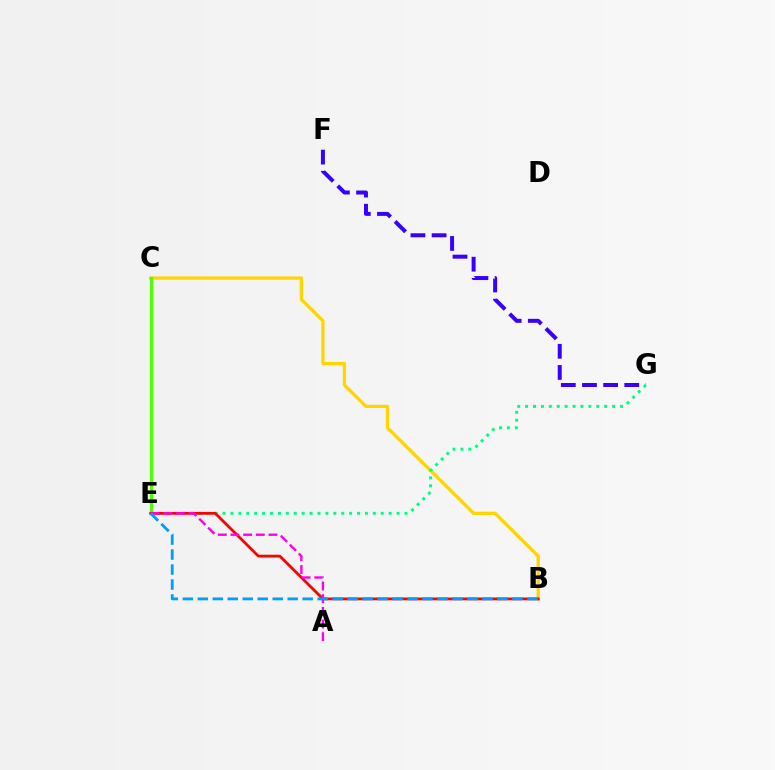{('F', 'G'): [{'color': '#3700ff', 'line_style': 'dashed', 'thickness': 2.87}], ('B', 'C'): [{'color': '#ffd500', 'line_style': 'solid', 'thickness': 2.36}], ('E', 'G'): [{'color': '#00ff86', 'line_style': 'dotted', 'thickness': 2.15}], ('C', 'E'): [{'color': '#4fff00', 'line_style': 'solid', 'thickness': 2.31}], ('B', 'E'): [{'color': '#ff0000', 'line_style': 'solid', 'thickness': 2.0}, {'color': '#009eff', 'line_style': 'dashed', 'thickness': 2.04}], ('A', 'E'): [{'color': '#ff00ed', 'line_style': 'dashed', 'thickness': 1.72}]}